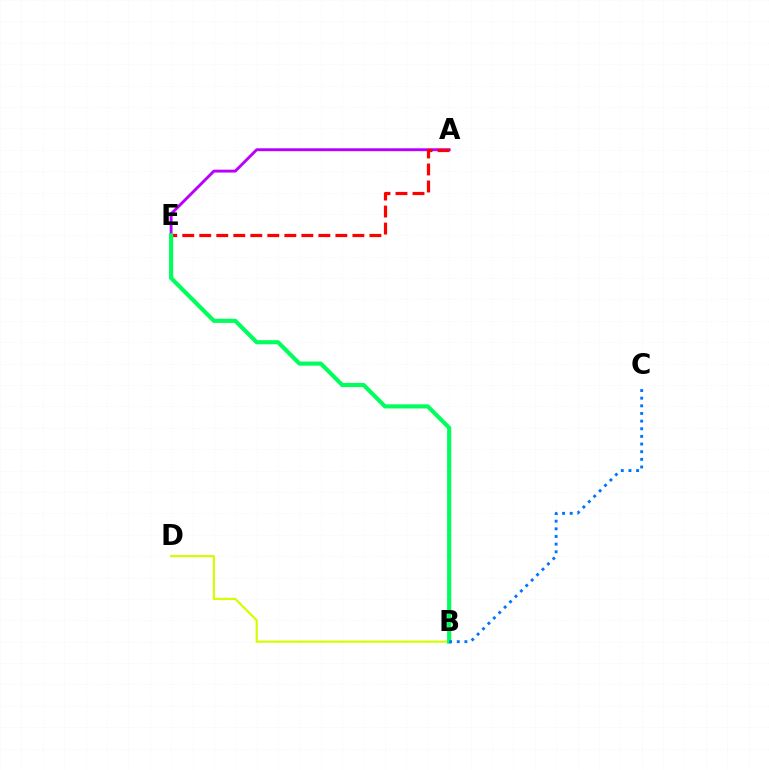{('A', 'E'): [{'color': '#b900ff', 'line_style': 'solid', 'thickness': 2.08}, {'color': '#ff0000', 'line_style': 'dashed', 'thickness': 2.31}], ('B', 'D'): [{'color': '#d1ff00', 'line_style': 'solid', 'thickness': 1.57}], ('B', 'E'): [{'color': '#00ff5c', 'line_style': 'solid', 'thickness': 2.98}], ('B', 'C'): [{'color': '#0074ff', 'line_style': 'dotted', 'thickness': 2.08}]}